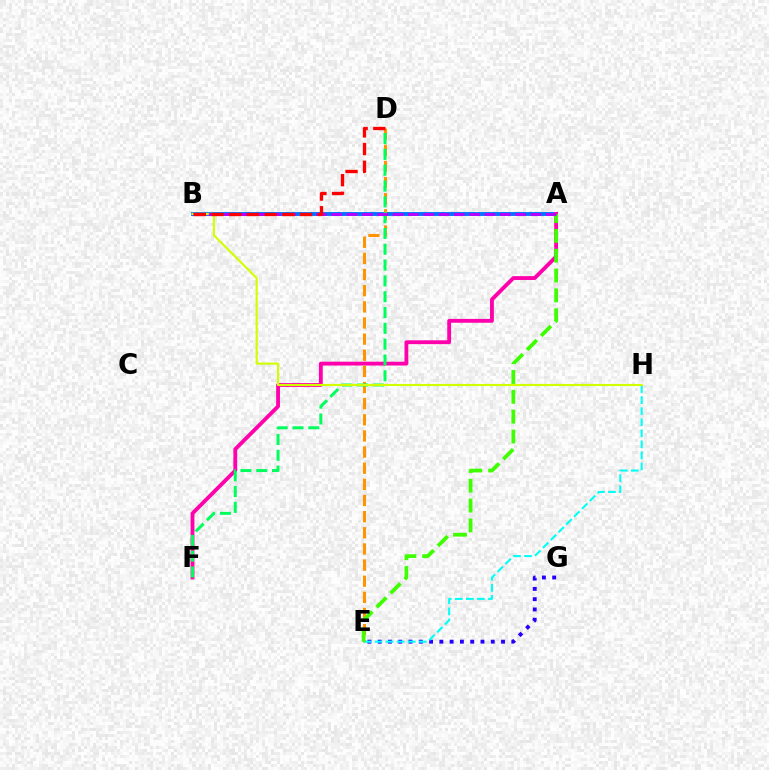{('A', 'B'): [{'color': '#0074ff', 'line_style': 'solid', 'thickness': 2.79}, {'color': '#b900ff', 'line_style': 'dashed', 'thickness': 2.08}], ('E', 'G'): [{'color': '#2500ff', 'line_style': 'dotted', 'thickness': 2.79}], ('A', 'F'): [{'color': '#ff00ac', 'line_style': 'solid', 'thickness': 2.76}], ('D', 'E'): [{'color': '#ff9400', 'line_style': 'dashed', 'thickness': 2.19}], ('E', 'H'): [{'color': '#00fff6', 'line_style': 'dashed', 'thickness': 1.5}], ('D', 'F'): [{'color': '#00ff5c', 'line_style': 'dashed', 'thickness': 2.15}], ('B', 'H'): [{'color': '#d1ff00', 'line_style': 'solid', 'thickness': 1.52}], ('A', 'E'): [{'color': '#3dff00', 'line_style': 'dashed', 'thickness': 2.7}], ('B', 'D'): [{'color': '#ff0000', 'line_style': 'dashed', 'thickness': 2.4}]}